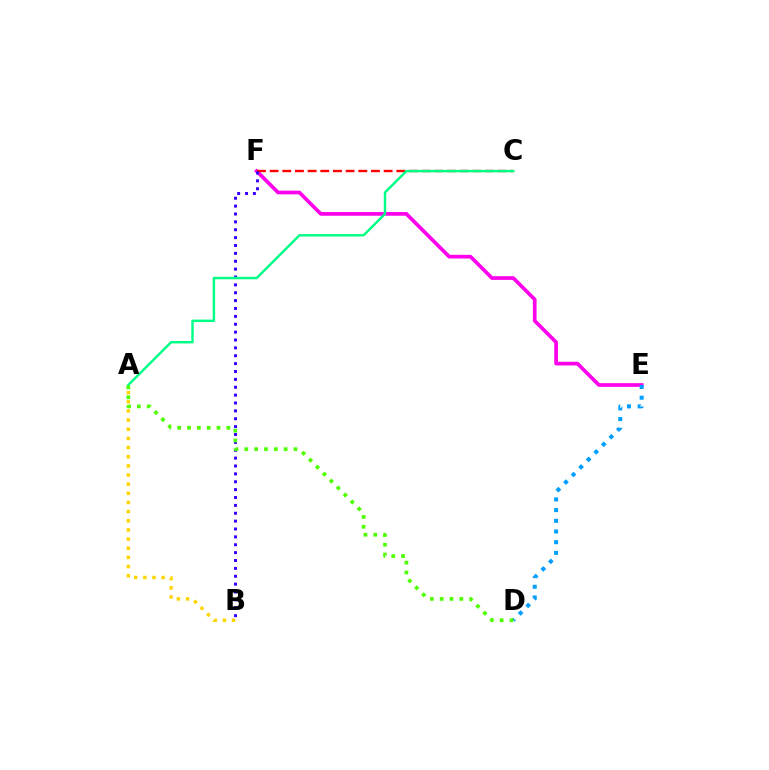{('E', 'F'): [{'color': '#ff00ed', 'line_style': 'solid', 'thickness': 2.66}], ('D', 'E'): [{'color': '#009eff', 'line_style': 'dotted', 'thickness': 2.9}], ('A', 'B'): [{'color': '#ffd500', 'line_style': 'dotted', 'thickness': 2.49}], ('C', 'F'): [{'color': '#ff0000', 'line_style': 'dashed', 'thickness': 1.72}], ('B', 'F'): [{'color': '#3700ff', 'line_style': 'dotted', 'thickness': 2.14}], ('A', 'C'): [{'color': '#00ff86', 'line_style': 'solid', 'thickness': 1.76}], ('A', 'D'): [{'color': '#4fff00', 'line_style': 'dotted', 'thickness': 2.67}]}